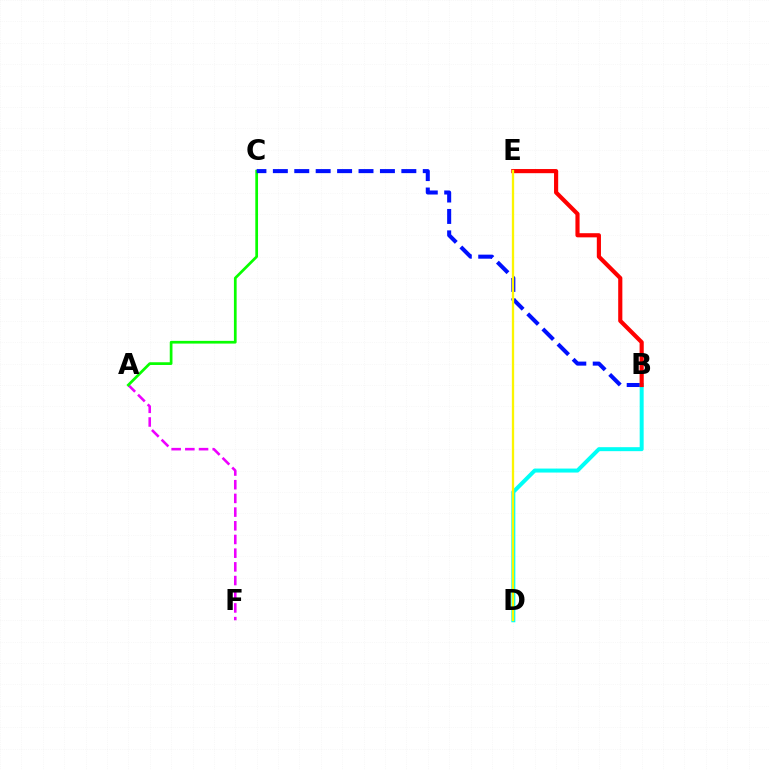{('A', 'F'): [{'color': '#ee00ff', 'line_style': 'dashed', 'thickness': 1.86}], ('A', 'C'): [{'color': '#08ff00', 'line_style': 'solid', 'thickness': 1.96}], ('B', 'C'): [{'color': '#0010ff', 'line_style': 'dashed', 'thickness': 2.91}], ('B', 'D'): [{'color': '#00fff6', 'line_style': 'solid', 'thickness': 2.87}], ('B', 'E'): [{'color': '#ff0000', 'line_style': 'solid', 'thickness': 2.99}], ('D', 'E'): [{'color': '#fcf500', 'line_style': 'solid', 'thickness': 1.66}]}